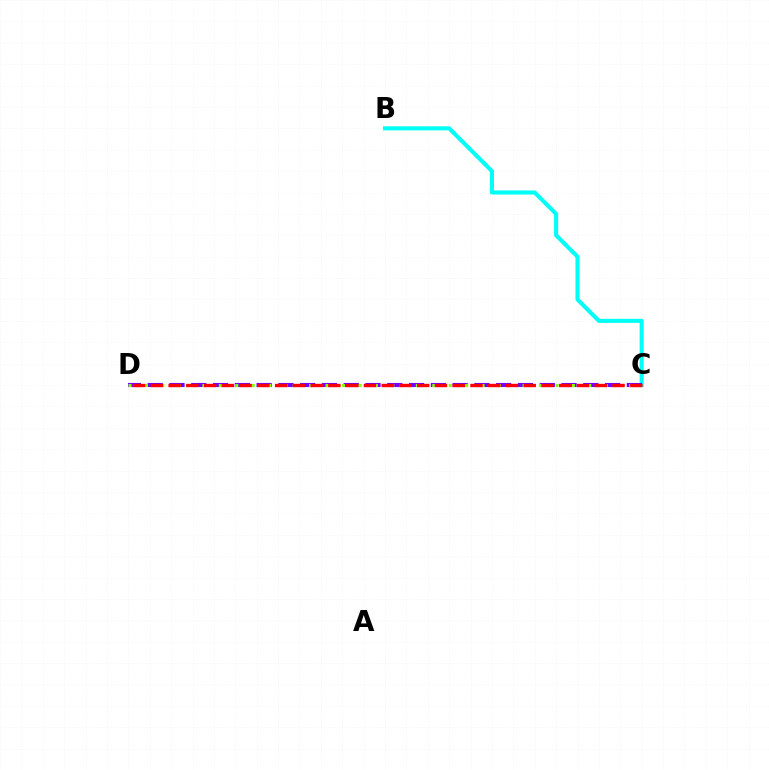{('B', 'C'): [{'color': '#00fff6', 'line_style': 'solid', 'thickness': 2.93}], ('C', 'D'): [{'color': '#7200ff', 'line_style': 'dashed', 'thickness': 2.96}, {'color': '#84ff00', 'line_style': 'dotted', 'thickness': 2.23}, {'color': '#ff0000', 'line_style': 'dashed', 'thickness': 2.41}]}